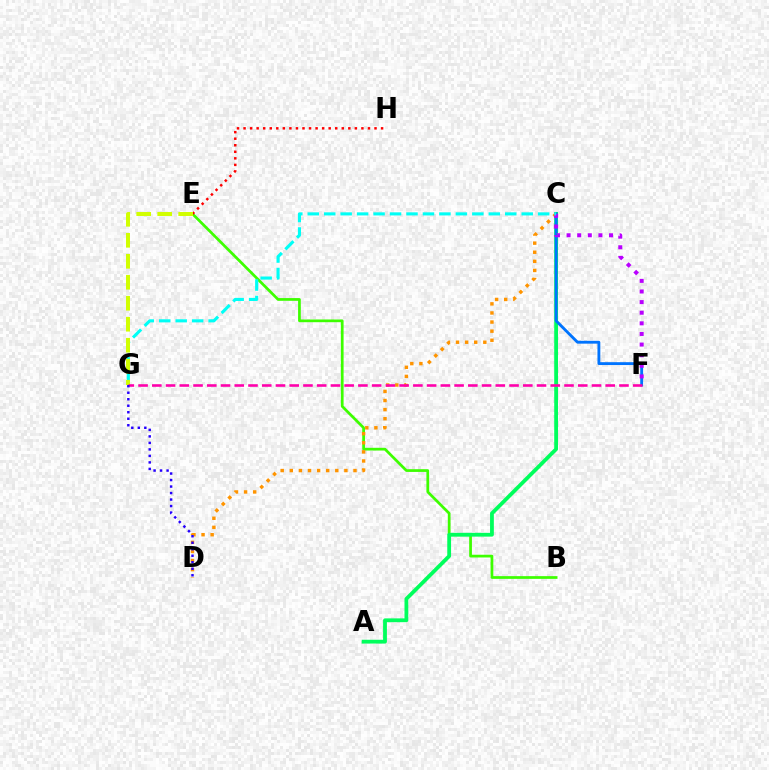{('B', 'E'): [{'color': '#3dff00', 'line_style': 'solid', 'thickness': 1.97}], ('E', 'H'): [{'color': '#ff0000', 'line_style': 'dotted', 'thickness': 1.78}], ('A', 'C'): [{'color': '#00ff5c', 'line_style': 'solid', 'thickness': 2.73}], ('C', 'F'): [{'color': '#0074ff', 'line_style': 'solid', 'thickness': 2.06}, {'color': '#b900ff', 'line_style': 'dotted', 'thickness': 2.88}], ('C', 'D'): [{'color': '#ff9400', 'line_style': 'dotted', 'thickness': 2.47}], ('C', 'G'): [{'color': '#00fff6', 'line_style': 'dashed', 'thickness': 2.24}], ('E', 'G'): [{'color': '#d1ff00', 'line_style': 'dashed', 'thickness': 2.85}], ('F', 'G'): [{'color': '#ff00ac', 'line_style': 'dashed', 'thickness': 1.87}], ('D', 'G'): [{'color': '#2500ff', 'line_style': 'dotted', 'thickness': 1.77}]}